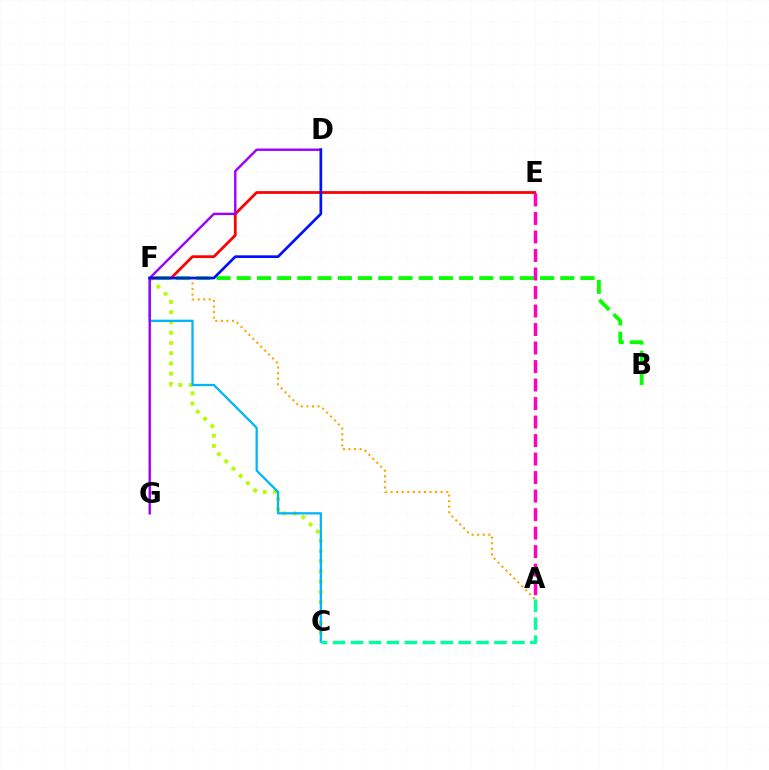{('C', 'F'): [{'color': '#b3ff00', 'line_style': 'dotted', 'thickness': 2.79}, {'color': '#00b5ff', 'line_style': 'solid', 'thickness': 1.63}], ('A', 'F'): [{'color': '#ffa500', 'line_style': 'dotted', 'thickness': 1.51}], ('E', 'F'): [{'color': '#ff0000', 'line_style': 'solid', 'thickness': 2.0}], ('D', 'G'): [{'color': '#9b00ff', 'line_style': 'solid', 'thickness': 1.72}], ('B', 'F'): [{'color': '#08ff00', 'line_style': 'dashed', 'thickness': 2.75}], ('D', 'F'): [{'color': '#0010ff', 'line_style': 'solid', 'thickness': 1.93}], ('A', 'C'): [{'color': '#00ff9d', 'line_style': 'dashed', 'thickness': 2.44}], ('A', 'E'): [{'color': '#ff00bd', 'line_style': 'dashed', 'thickness': 2.51}]}